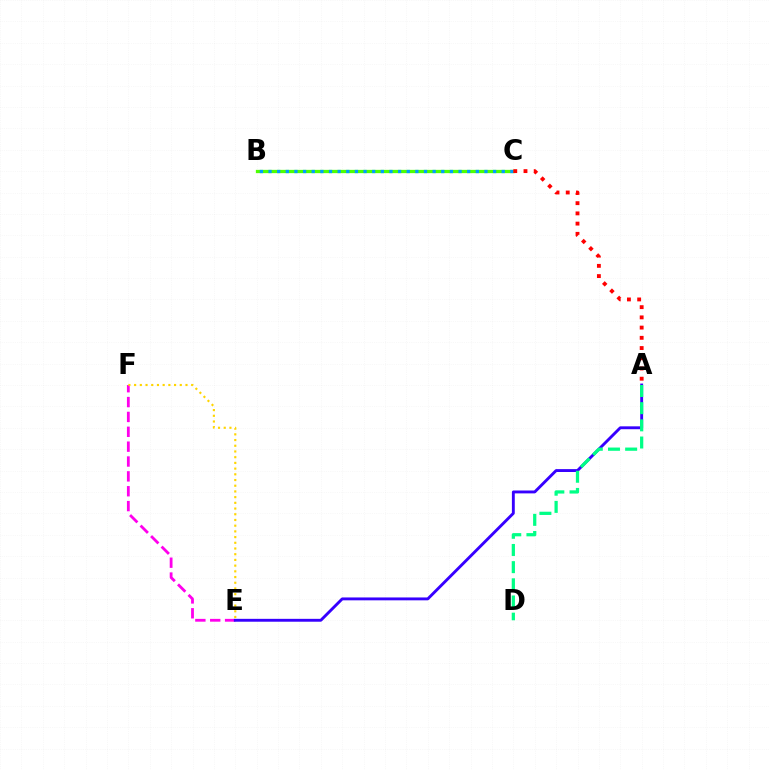{('E', 'F'): [{'color': '#ff00ed', 'line_style': 'dashed', 'thickness': 2.02}, {'color': '#ffd500', 'line_style': 'dotted', 'thickness': 1.55}], ('A', 'E'): [{'color': '#3700ff', 'line_style': 'solid', 'thickness': 2.07}], ('B', 'C'): [{'color': '#4fff00', 'line_style': 'solid', 'thickness': 2.37}, {'color': '#009eff', 'line_style': 'dotted', 'thickness': 2.35}], ('A', 'D'): [{'color': '#00ff86', 'line_style': 'dashed', 'thickness': 2.33}], ('A', 'C'): [{'color': '#ff0000', 'line_style': 'dotted', 'thickness': 2.78}]}